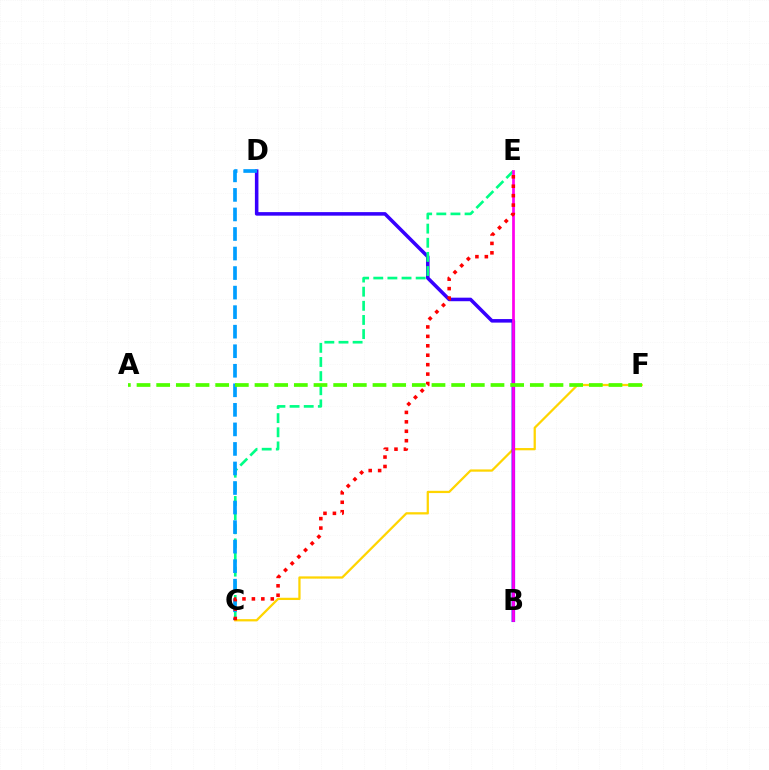{('C', 'F'): [{'color': '#ffd500', 'line_style': 'solid', 'thickness': 1.63}], ('B', 'D'): [{'color': '#3700ff', 'line_style': 'solid', 'thickness': 2.55}], ('C', 'E'): [{'color': '#00ff86', 'line_style': 'dashed', 'thickness': 1.92}, {'color': '#ff0000', 'line_style': 'dotted', 'thickness': 2.56}], ('C', 'D'): [{'color': '#009eff', 'line_style': 'dashed', 'thickness': 2.65}], ('B', 'E'): [{'color': '#ff00ed', 'line_style': 'solid', 'thickness': 1.97}], ('A', 'F'): [{'color': '#4fff00', 'line_style': 'dashed', 'thickness': 2.67}]}